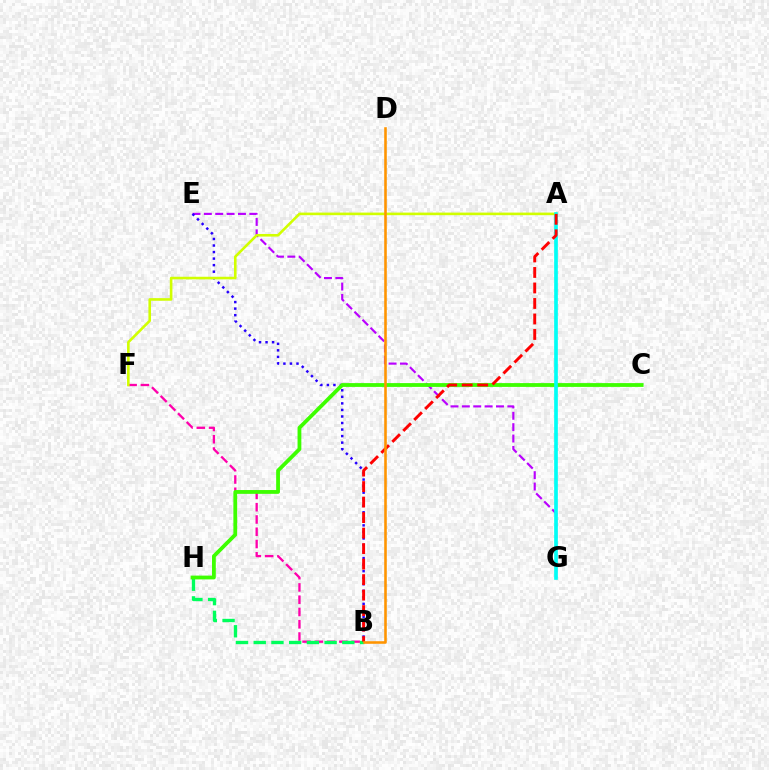{('E', 'G'): [{'color': '#b900ff', 'line_style': 'dashed', 'thickness': 1.55}], ('B', 'F'): [{'color': '#ff00ac', 'line_style': 'dashed', 'thickness': 1.67}], ('B', 'E'): [{'color': '#2500ff', 'line_style': 'dotted', 'thickness': 1.78}], ('A', 'G'): [{'color': '#0074ff', 'line_style': 'dashed', 'thickness': 1.56}, {'color': '#00fff6', 'line_style': 'solid', 'thickness': 2.62}], ('B', 'H'): [{'color': '#00ff5c', 'line_style': 'dashed', 'thickness': 2.41}], ('C', 'H'): [{'color': '#3dff00', 'line_style': 'solid', 'thickness': 2.73}], ('A', 'F'): [{'color': '#d1ff00', 'line_style': 'solid', 'thickness': 1.87}], ('A', 'B'): [{'color': '#ff0000', 'line_style': 'dashed', 'thickness': 2.11}], ('B', 'D'): [{'color': '#ff9400', 'line_style': 'solid', 'thickness': 1.85}]}